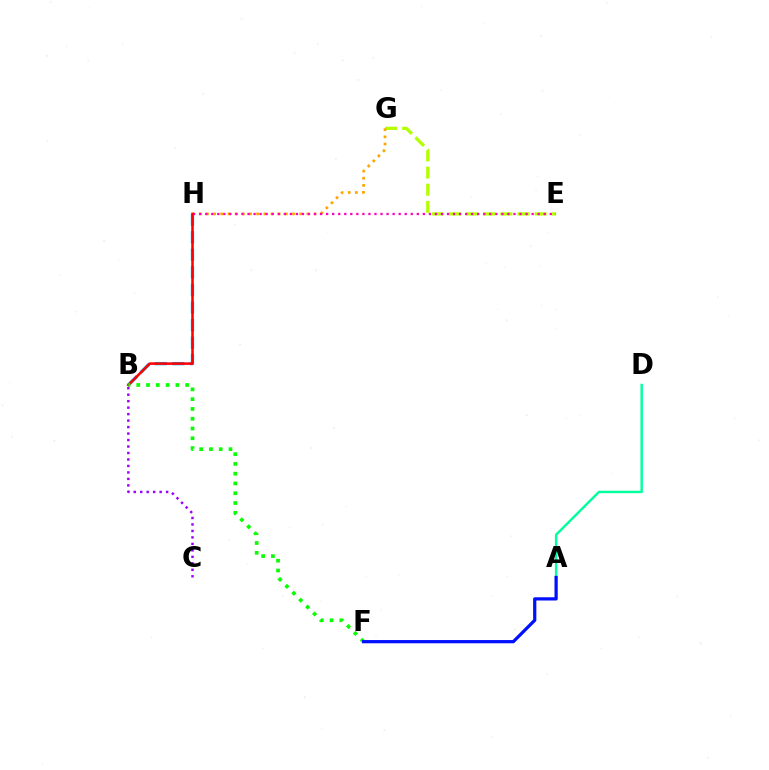{('E', 'G'): [{'color': '#b3ff00', 'line_style': 'dashed', 'thickness': 2.33}], ('B', 'H'): [{'color': '#00b5ff', 'line_style': 'dashed', 'thickness': 2.39}, {'color': '#ff0000', 'line_style': 'solid', 'thickness': 1.83}], ('G', 'H'): [{'color': '#ffa500', 'line_style': 'dotted', 'thickness': 1.95}], ('E', 'H'): [{'color': '#ff00bd', 'line_style': 'dotted', 'thickness': 1.64}], ('B', 'C'): [{'color': '#9b00ff', 'line_style': 'dotted', 'thickness': 1.76}], ('B', 'F'): [{'color': '#08ff00', 'line_style': 'dotted', 'thickness': 2.66}], ('A', 'D'): [{'color': '#00ff9d', 'line_style': 'solid', 'thickness': 1.75}], ('A', 'F'): [{'color': '#0010ff', 'line_style': 'solid', 'thickness': 2.33}]}